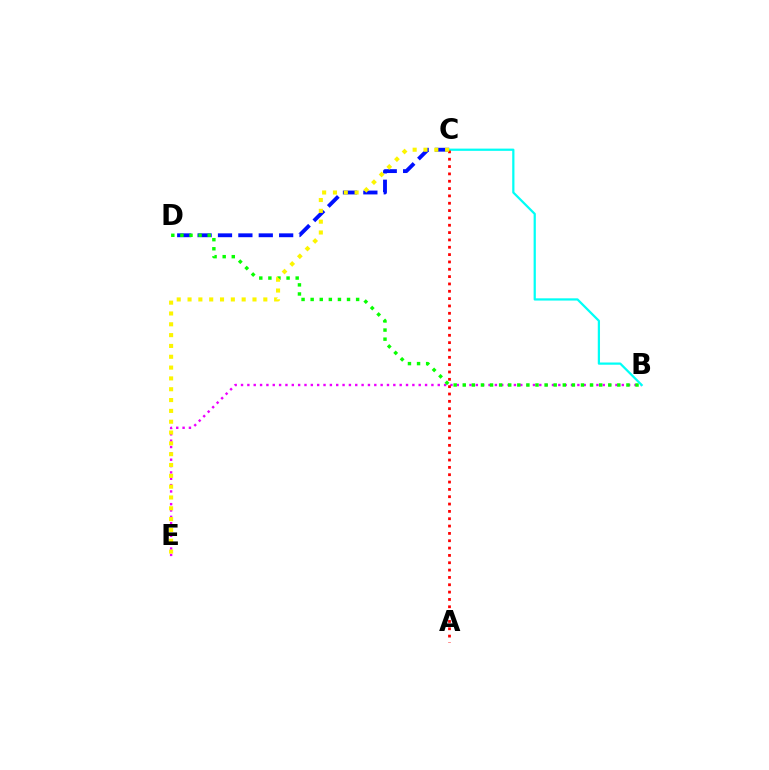{('B', 'E'): [{'color': '#ee00ff', 'line_style': 'dotted', 'thickness': 1.72}], ('C', 'D'): [{'color': '#0010ff', 'line_style': 'dashed', 'thickness': 2.77}], ('B', 'D'): [{'color': '#08ff00', 'line_style': 'dotted', 'thickness': 2.47}], ('B', 'C'): [{'color': '#00fff6', 'line_style': 'solid', 'thickness': 1.61}], ('A', 'C'): [{'color': '#ff0000', 'line_style': 'dotted', 'thickness': 1.99}], ('C', 'E'): [{'color': '#fcf500', 'line_style': 'dotted', 'thickness': 2.94}]}